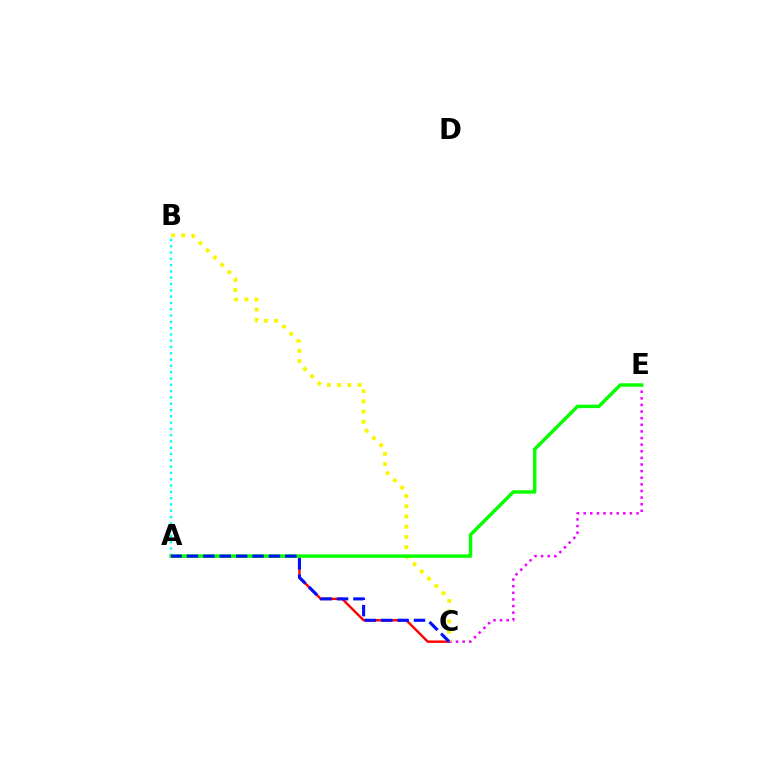{('A', 'C'): [{'color': '#ff0000', 'line_style': 'solid', 'thickness': 1.73}, {'color': '#0010ff', 'line_style': 'dashed', 'thickness': 2.23}], ('C', 'E'): [{'color': '#ee00ff', 'line_style': 'dotted', 'thickness': 1.8}], ('B', 'C'): [{'color': '#fcf500', 'line_style': 'dotted', 'thickness': 2.78}], ('A', 'B'): [{'color': '#00fff6', 'line_style': 'dotted', 'thickness': 1.71}], ('A', 'E'): [{'color': '#08ff00', 'line_style': 'solid', 'thickness': 2.48}]}